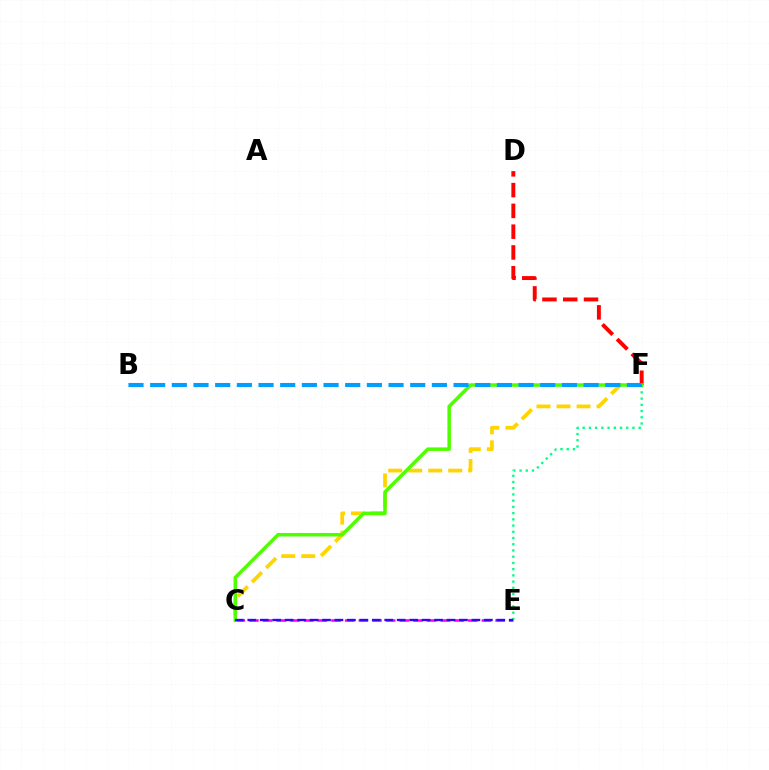{('C', 'F'): [{'color': '#ffd500', 'line_style': 'dashed', 'thickness': 2.72}, {'color': '#4fff00', 'line_style': 'solid', 'thickness': 2.53}], ('D', 'F'): [{'color': '#ff0000', 'line_style': 'dashed', 'thickness': 2.82}], ('E', 'F'): [{'color': '#00ff86', 'line_style': 'dotted', 'thickness': 1.69}], ('C', 'E'): [{'color': '#ff00ed', 'line_style': 'dashed', 'thickness': 1.86}, {'color': '#3700ff', 'line_style': 'dashed', 'thickness': 1.69}], ('B', 'F'): [{'color': '#009eff', 'line_style': 'dashed', 'thickness': 2.94}]}